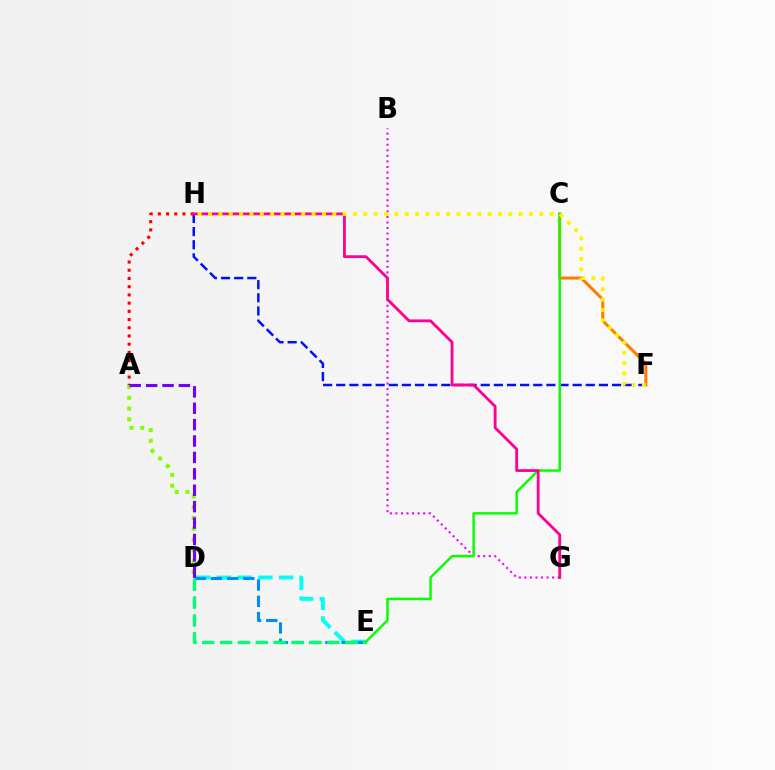{('A', 'D'): [{'color': '#84ff00', 'line_style': 'dotted', 'thickness': 2.92}, {'color': '#7200ff', 'line_style': 'dashed', 'thickness': 2.23}], ('C', 'F'): [{'color': '#ff7c00', 'line_style': 'solid', 'thickness': 2.16}], ('A', 'H'): [{'color': '#ff0000', 'line_style': 'dotted', 'thickness': 2.23}], ('F', 'H'): [{'color': '#0010ff', 'line_style': 'dashed', 'thickness': 1.78}, {'color': '#fcf500', 'line_style': 'dotted', 'thickness': 2.81}], ('D', 'E'): [{'color': '#00fff6', 'line_style': 'dashed', 'thickness': 2.81}, {'color': '#008cff', 'line_style': 'dashed', 'thickness': 2.2}, {'color': '#00ff74', 'line_style': 'dashed', 'thickness': 2.43}], ('B', 'G'): [{'color': '#ee00ff', 'line_style': 'dotted', 'thickness': 1.51}], ('C', 'E'): [{'color': '#08ff00', 'line_style': 'solid', 'thickness': 1.77}], ('G', 'H'): [{'color': '#ff0094', 'line_style': 'solid', 'thickness': 2.03}]}